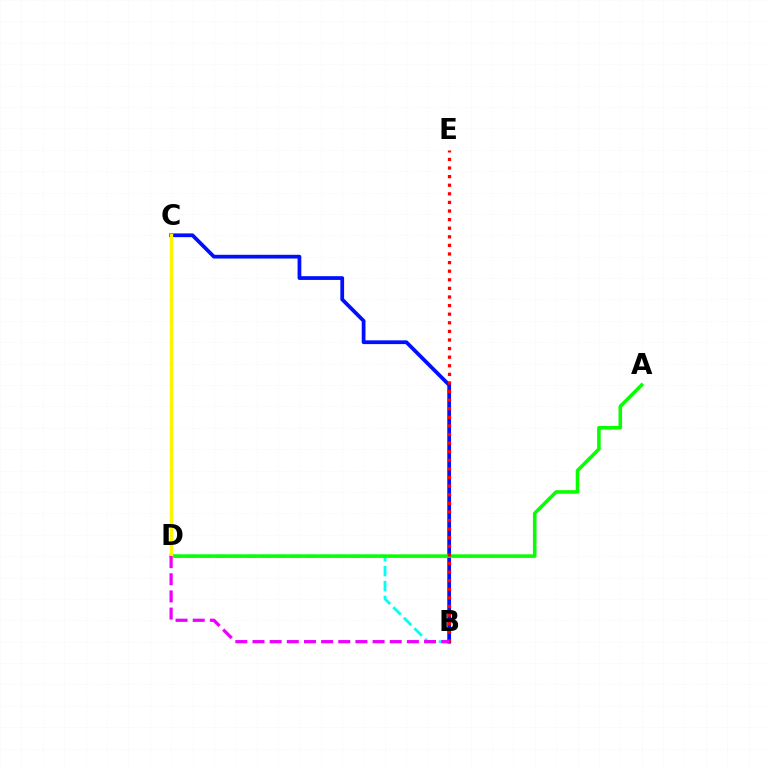{('B', 'D'): [{'color': '#00fff6', 'line_style': 'dashed', 'thickness': 2.03}, {'color': '#ee00ff', 'line_style': 'dashed', 'thickness': 2.33}], ('B', 'C'): [{'color': '#0010ff', 'line_style': 'solid', 'thickness': 2.71}], ('A', 'D'): [{'color': '#08ff00', 'line_style': 'solid', 'thickness': 2.57}], ('B', 'E'): [{'color': '#ff0000', 'line_style': 'dotted', 'thickness': 2.34}], ('C', 'D'): [{'color': '#fcf500', 'line_style': 'solid', 'thickness': 2.49}]}